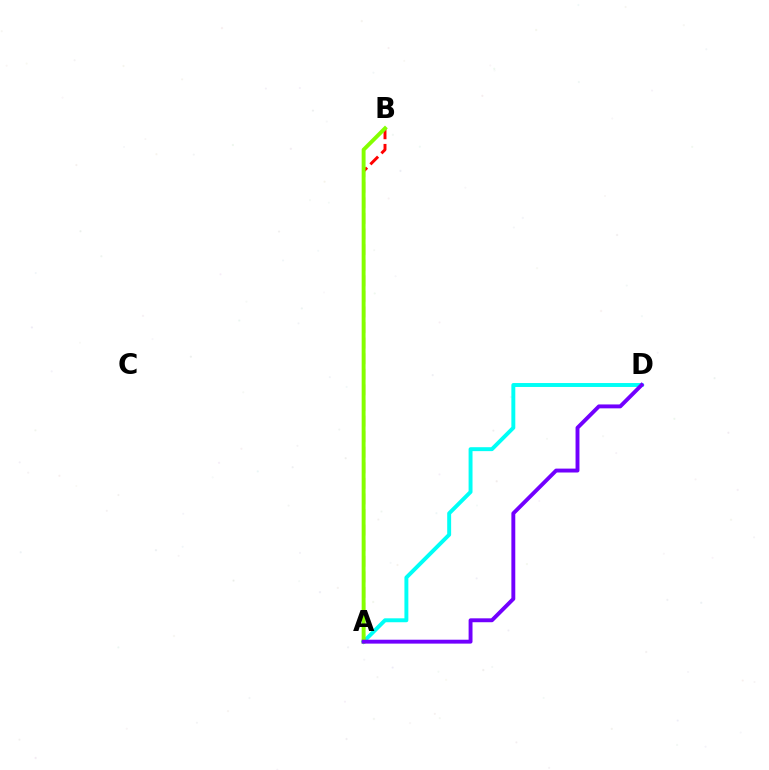{('A', 'D'): [{'color': '#00fff6', 'line_style': 'solid', 'thickness': 2.83}, {'color': '#7200ff', 'line_style': 'solid', 'thickness': 2.81}], ('A', 'B'): [{'color': '#ff0000', 'line_style': 'dashed', 'thickness': 2.12}, {'color': '#84ff00', 'line_style': 'solid', 'thickness': 2.81}]}